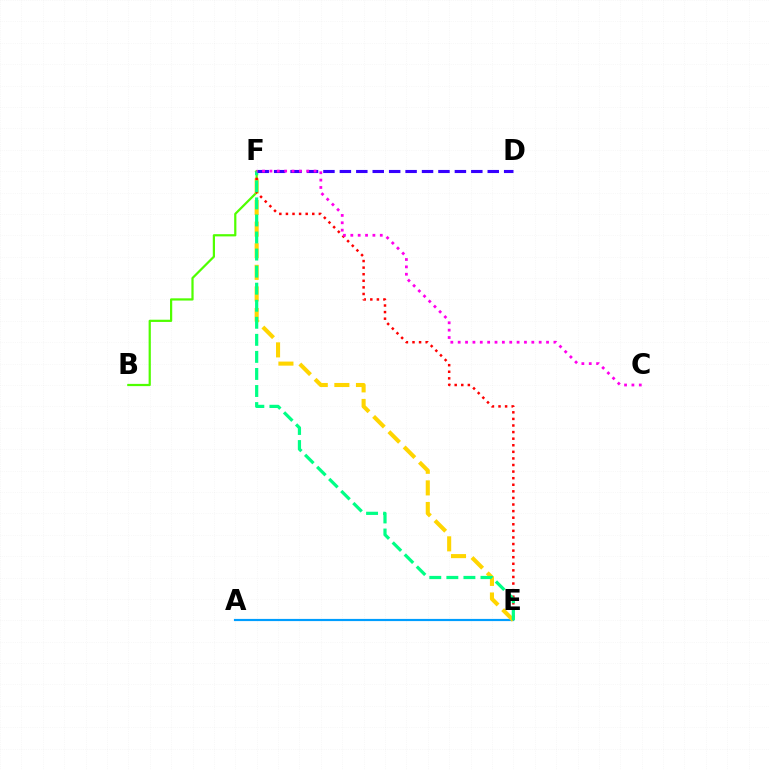{('B', 'F'): [{'color': '#4fff00', 'line_style': 'solid', 'thickness': 1.6}], ('A', 'E'): [{'color': '#009eff', 'line_style': 'solid', 'thickness': 1.57}], ('E', 'F'): [{'color': '#ffd500', 'line_style': 'dashed', 'thickness': 2.93}, {'color': '#ff0000', 'line_style': 'dotted', 'thickness': 1.79}, {'color': '#00ff86', 'line_style': 'dashed', 'thickness': 2.32}], ('D', 'F'): [{'color': '#3700ff', 'line_style': 'dashed', 'thickness': 2.23}], ('C', 'F'): [{'color': '#ff00ed', 'line_style': 'dotted', 'thickness': 2.0}]}